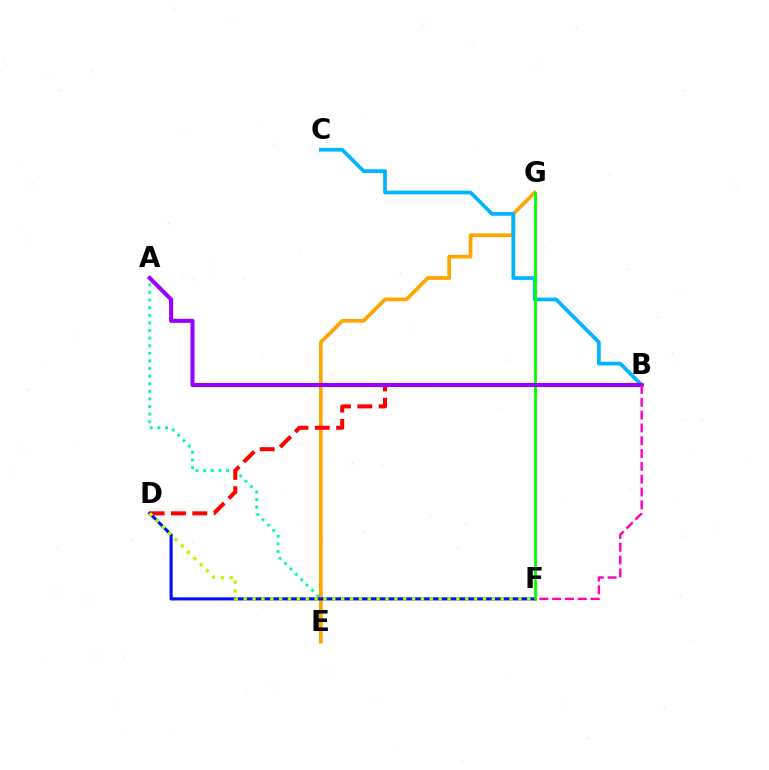{('A', 'E'): [{'color': '#00ff9d', 'line_style': 'dotted', 'thickness': 2.07}], ('E', 'G'): [{'color': '#ffa500', 'line_style': 'solid', 'thickness': 2.68}], ('B', 'C'): [{'color': '#00b5ff', 'line_style': 'solid', 'thickness': 2.68}], ('D', 'F'): [{'color': '#0010ff', 'line_style': 'solid', 'thickness': 2.23}, {'color': '#b3ff00', 'line_style': 'dotted', 'thickness': 2.41}], ('F', 'G'): [{'color': '#08ff00', 'line_style': 'solid', 'thickness': 2.09}], ('B', 'D'): [{'color': '#ff0000', 'line_style': 'dashed', 'thickness': 2.89}], ('A', 'B'): [{'color': '#9b00ff', 'line_style': 'solid', 'thickness': 2.92}], ('B', 'F'): [{'color': '#ff00bd', 'line_style': 'dashed', 'thickness': 1.74}]}